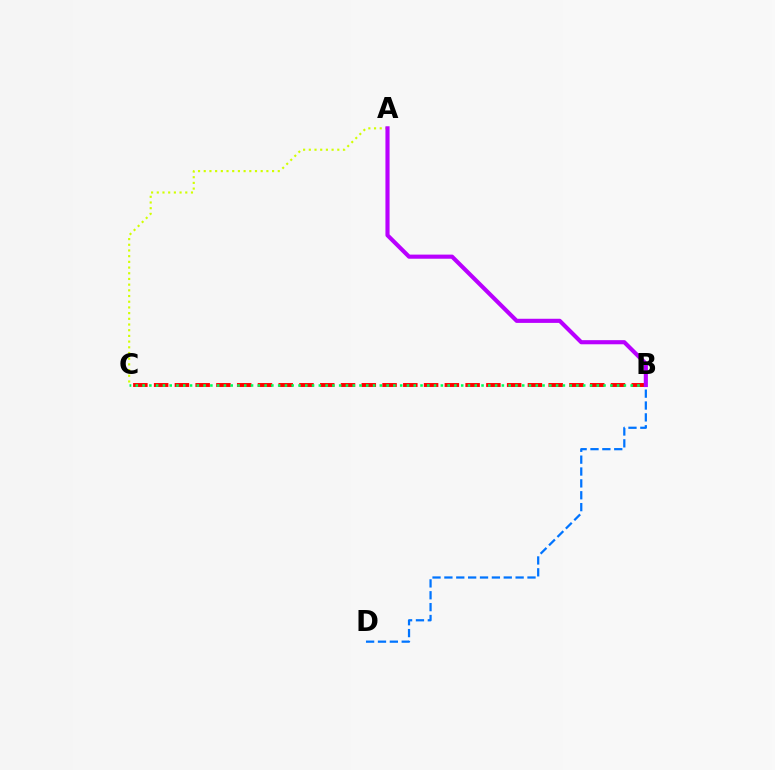{('B', 'D'): [{'color': '#0074ff', 'line_style': 'dashed', 'thickness': 1.61}], ('A', 'C'): [{'color': '#d1ff00', 'line_style': 'dotted', 'thickness': 1.55}], ('B', 'C'): [{'color': '#ff0000', 'line_style': 'dashed', 'thickness': 2.82}, {'color': '#00ff5c', 'line_style': 'dotted', 'thickness': 1.84}], ('A', 'B'): [{'color': '#b900ff', 'line_style': 'solid', 'thickness': 2.97}]}